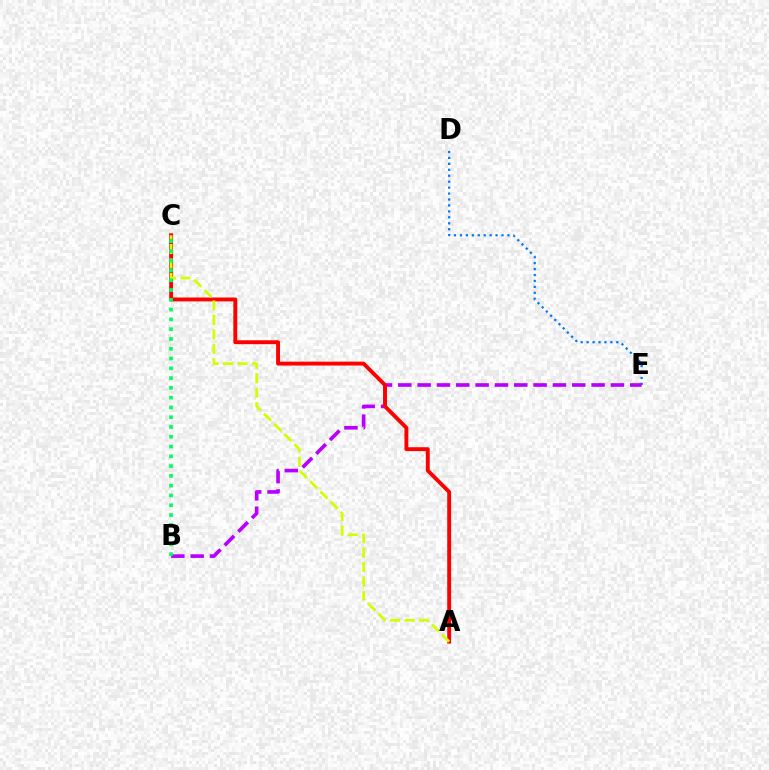{('D', 'E'): [{'color': '#0074ff', 'line_style': 'dotted', 'thickness': 1.61}], ('B', 'E'): [{'color': '#b900ff', 'line_style': 'dashed', 'thickness': 2.63}], ('A', 'C'): [{'color': '#ff0000', 'line_style': 'solid', 'thickness': 2.8}, {'color': '#d1ff00', 'line_style': 'dashed', 'thickness': 1.96}], ('B', 'C'): [{'color': '#00ff5c', 'line_style': 'dotted', 'thickness': 2.66}]}